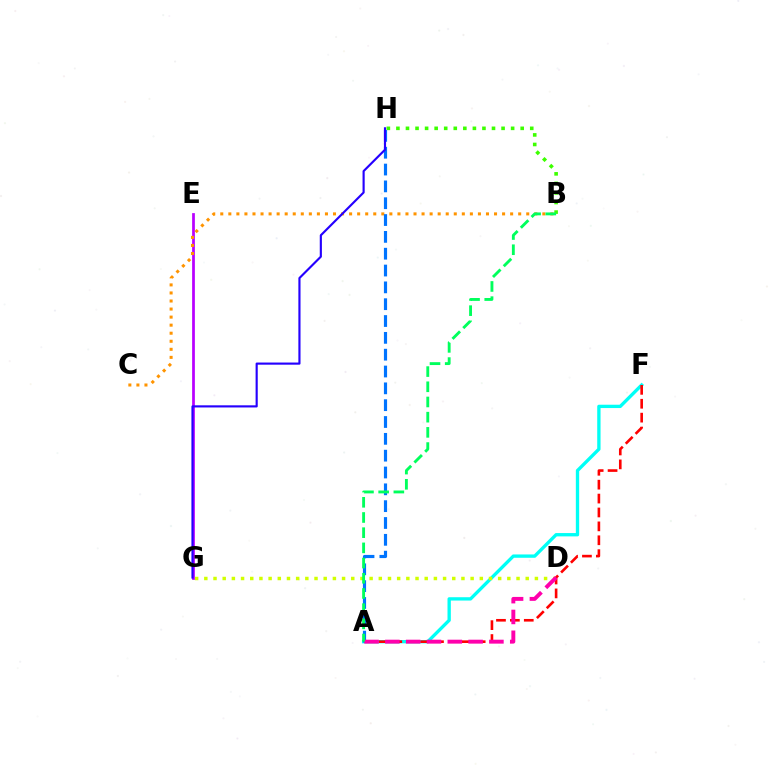{('A', 'F'): [{'color': '#00fff6', 'line_style': 'solid', 'thickness': 2.4}, {'color': '#ff0000', 'line_style': 'dashed', 'thickness': 1.89}], ('E', 'G'): [{'color': '#b900ff', 'line_style': 'solid', 'thickness': 1.98}], ('B', 'H'): [{'color': '#3dff00', 'line_style': 'dotted', 'thickness': 2.6}], ('D', 'G'): [{'color': '#d1ff00', 'line_style': 'dotted', 'thickness': 2.49}], ('B', 'C'): [{'color': '#ff9400', 'line_style': 'dotted', 'thickness': 2.19}], ('A', 'H'): [{'color': '#0074ff', 'line_style': 'dashed', 'thickness': 2.29}], ('G', 'H'): [{'color': '#2500ff', 'line_style': 'solid', 'thickness': 1.54}], ('A', 'D'): [{'color': '#ff00ac', 'line_style': 'dashed', 'thickness': 2.83}], ('A', 'B'): [{'color': '#00ff5c', 'line_style': 'dashed', 'thickness': 2.06}]}